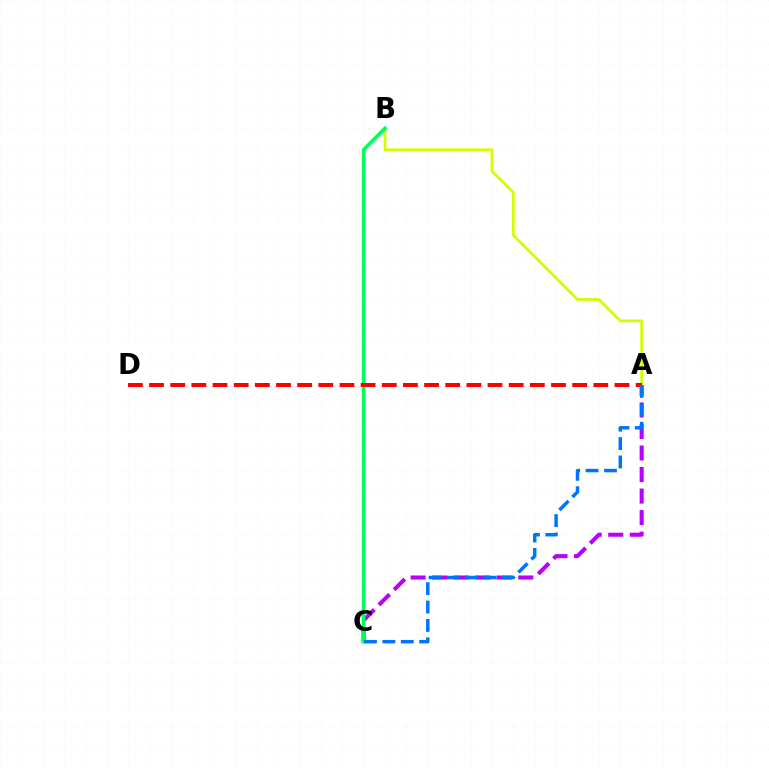{('A', 'B'): [{'color': '#d1ff00', 'line_style': 'solid', 'thickness': 1.97}], ('A', 'C'): [{'color': '#b900ff', 'line_style': 'dashed', 'thickness': 2.92}, {'color': '#0074ff', 'line_style': 'dashed', 'thickness': 2.5}], ('B', 'C'): [{'color': '#00ff5c', 'line_style': 'solid', 'thickness': 2.62}], ('A', 'D'): [{'color': '#ff0000', 'line_style': 'dashed', 'thickness': 2.87}]}